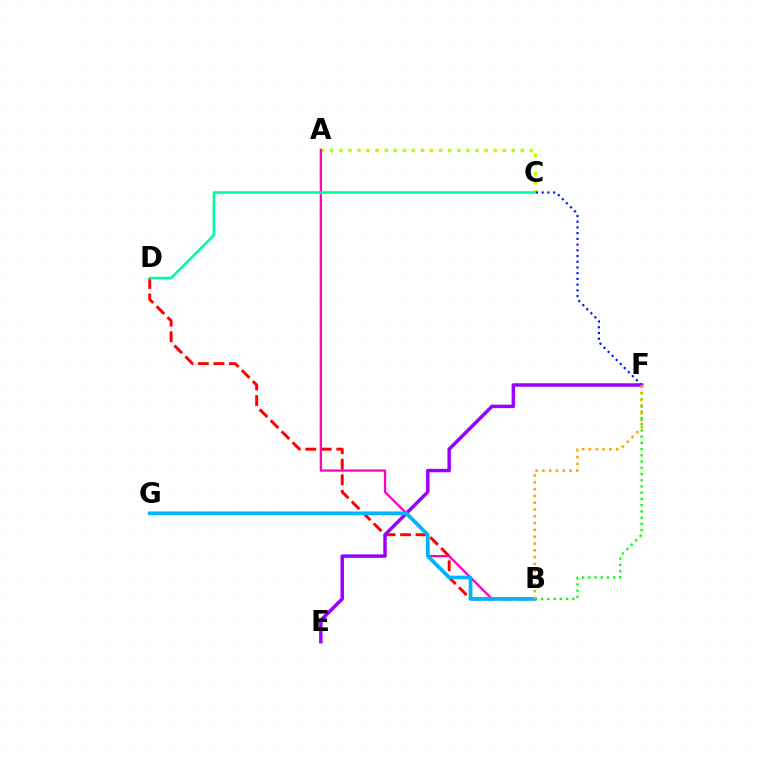{('B', 'F'): [{'color': '#08ff00', 'line_style': 'dotted', 'thickness': 1.69}, {'color': '#ffa500', 'line_style': 'dotted', 'thickness': 1.85}], ('A', 'C'): [{'color': '#b3ff00', 'line_style': 'dotted', 'thickness': 2.47}], ('B', 'D'): [{'color': '#ff0000', 'line_style': 'dashed', 'thickness': 2.11}], ('C', 'F'): [{'color': '#0010ff', 'line_style': 'dotted', 'thickness': 1.55}], ('E', 'F'): [{'color': '#9b00ff', 'line_style': 'solid', 'thickness': 2.51}], ('A', 'B'): [{'color': '#ff00bd', 'line_style': 'solid', 'thickness': 1.62}], ('B', 'G'): [{'color': '#00b5ff', 'line_style': 'solid', 'thickness': 2.69}], ('C', 'D'): [{'color': '#00ff9d', 'line_style': 'solid', 'thickness': 1.88}]}